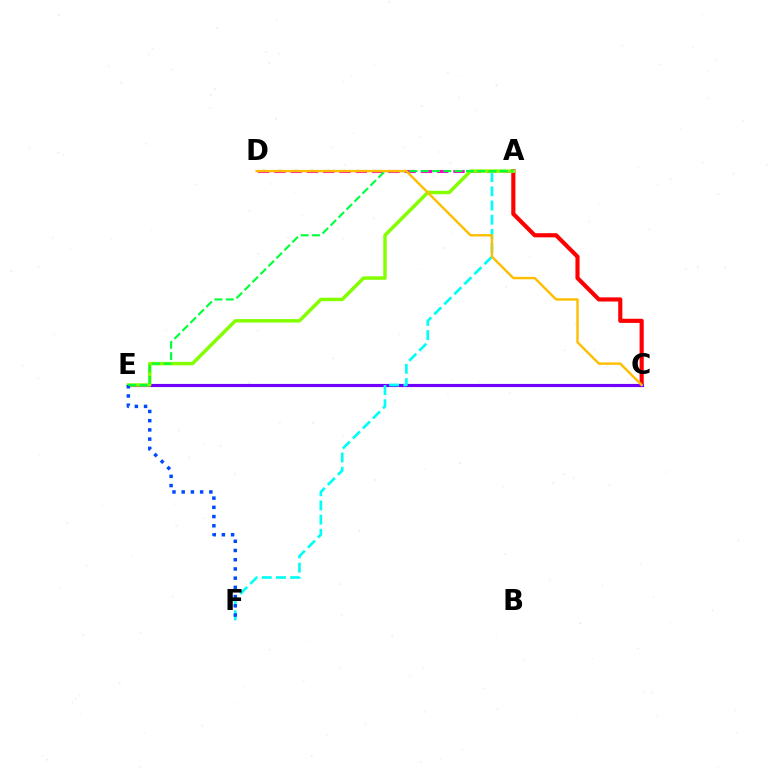{('A', 'C'): [{'color': '#ff0000', 'line_style': 'solid', 'thickness': 2.98}], ('C', 'E'): [{'color': '#7200ff', 'line_style': 'solid', 'thickness': 2.26}], ('A', 'D'): [{'color': '#ff00cf', 'line_style': 'dashed', 'thickness': 2.21}], ('A', 'F'): [{'color': '#00fff6', 'line_style': 'dashed', 'thickness': 1.93}], ('A', 'E'): [{'color': '#84ff00', 'line_style': 'solid', 'thickness': 2.49}, {'color': '#00ff39', 'line_style': 'dashed', 'thickness': 1.53}], ('E', 'F'): [{'color': '#004bff', 'line_style': 'dotted', 'thickness': 2.51}], ('C', 'D'): [{'color': '#ffbd00', 'line_style': 'solid', 'thickness': 1.73}]}